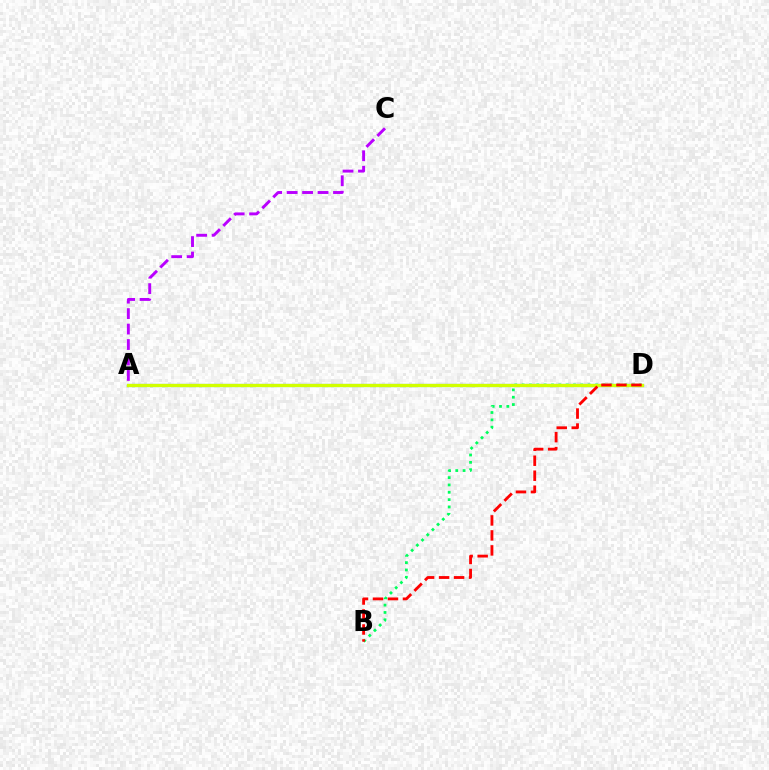{('A', 'D'): [{'color': '#0074ff', 'line_style': 'solid', 'thickness': 2.25}, {'color': '#d1ff00', 'line_style': 'solid', 'thickness': 2.36}], ('B', 'D'): [{'color': '#00ff5c', 'line_style': 'dotted', 'thickness': 1.99}, {'color': '#ff0000', 'line_style': 'dashed', 'thickness': 2.04}], ('A', 'C'): [{'color': '#b900ff', 'line_style': 'dashed', 'thickness': 2.1}]}